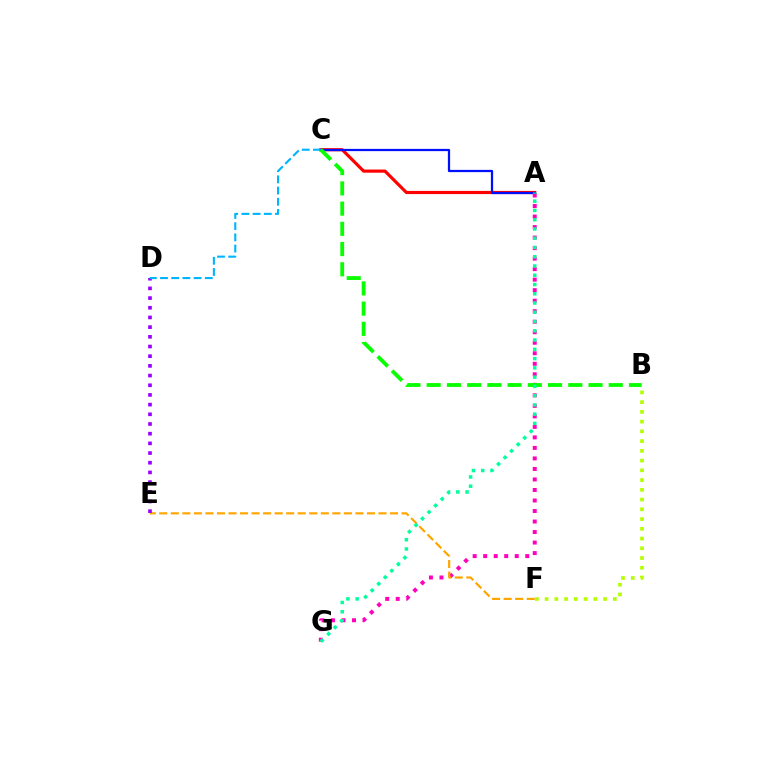{('A', 'C'): [{'color': '#ff0000', 'line_style': 'solid', 'thickness': 2.28}, {'color': '#0010ff', 'line_style': 'solid', 'thickness': 1.62}], ('A', 'G'): [{'color': '#ff00bd', 'line_style': 'dotted', 'thickness': 2.86}, {'color': '#00ff9d', 'line_style': 'dotted', 'thickness': 2.52}], ('E', 'F'): [{'color': '#ffa500', 'line_style': 'dashed', 'thickness': 1.57}], ('B', 'F'): [{'color': '#b3ff00', 'line_style': 'dotted', 'thickness': 2.65}], ('D', 'E'): [{'color': '#9b00ff', 'line_style': 'dotted', 'thickness': 2.63}], ('C', 'D'): [{'color': '#00b5ff', 'line_style': 'dashed', 'thickness': 1.52}], ('B', 'C'): [{'color': '#08ff00', 'line_style': 'dashed', 'thickness': 2.75}]}